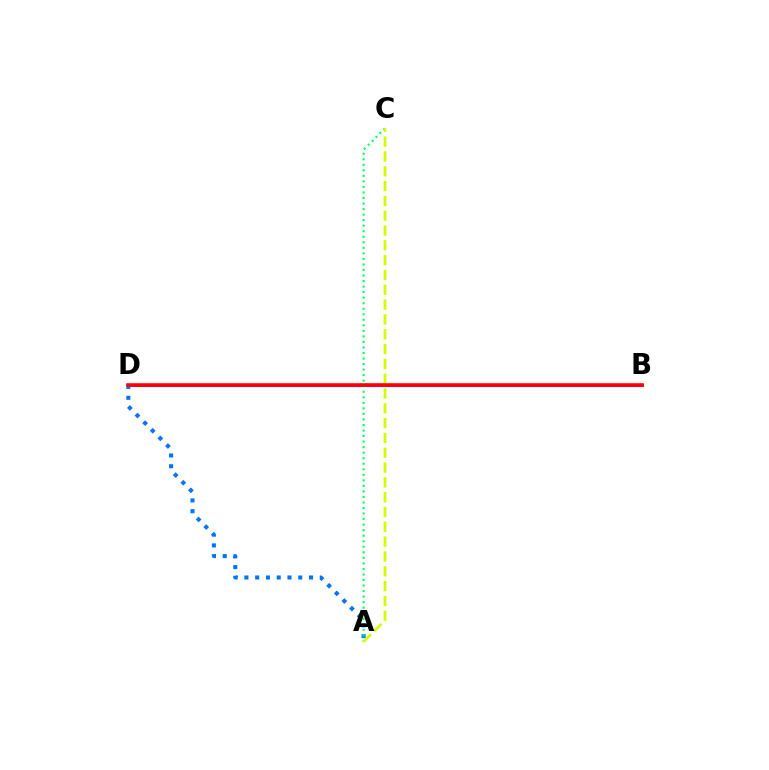{('B', 'D'): [{'color': '#b900ff', 'line_style': 'solid', 'thickness': 2.09}, {'color': '#ff0000', 'line_style': 'solid', 'thickness': 2.59}], ('A', 'D'): [{'color': '#0074ff', 'line_style': 'dotted', 'thickness': 2.93}], ('A', 'C'): [{'color': '#00ff5c', 'line_style': 'dotted', 'thickness': 1.5}, {'color': '#d1ff00', 'line_style': 'dashed', 'thickness': 2.01}]}